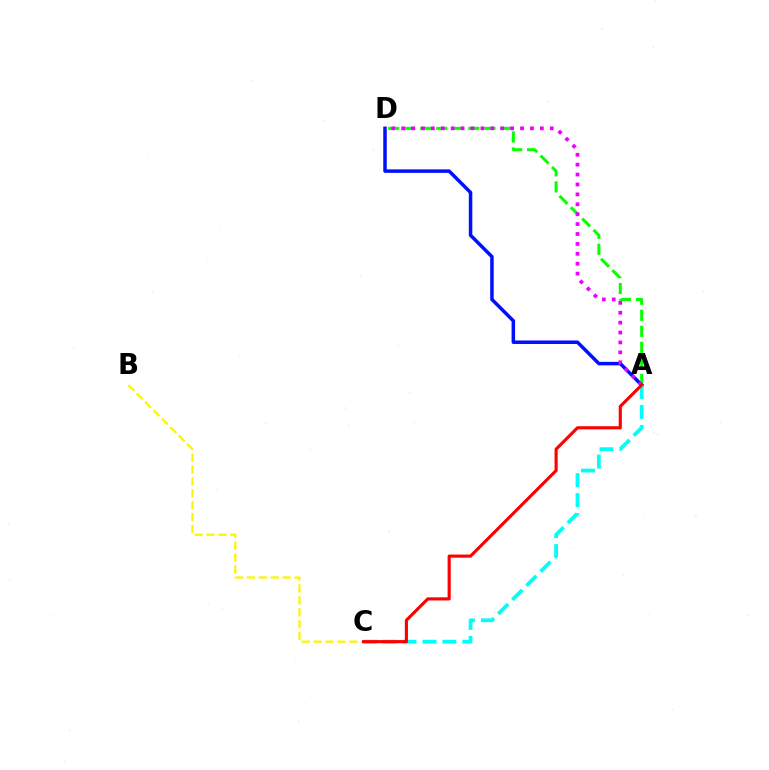{('A', 'D'): [{'color': '#08ff00', 'line_style': 'dashed', 'thickness': 2.18}, {'color': '#0010ff', 'line_style': 'solid', 'thickness': 2.52}, {'color': '#ee00ff', 'line_style': 'dotted', 'thickness': 2.69}], ('A', 'C'): [{'color': '#00fff6', 'line_style': 'dashed', 'thickness': 2.71}, {'color': '#ff0000', 'line_style': 'solid', 'thickness': 2.25}], ('B', 'C'): [{'color': '#fcf500', 'line_style': 'dashed', 'thickness': 1.62}]}